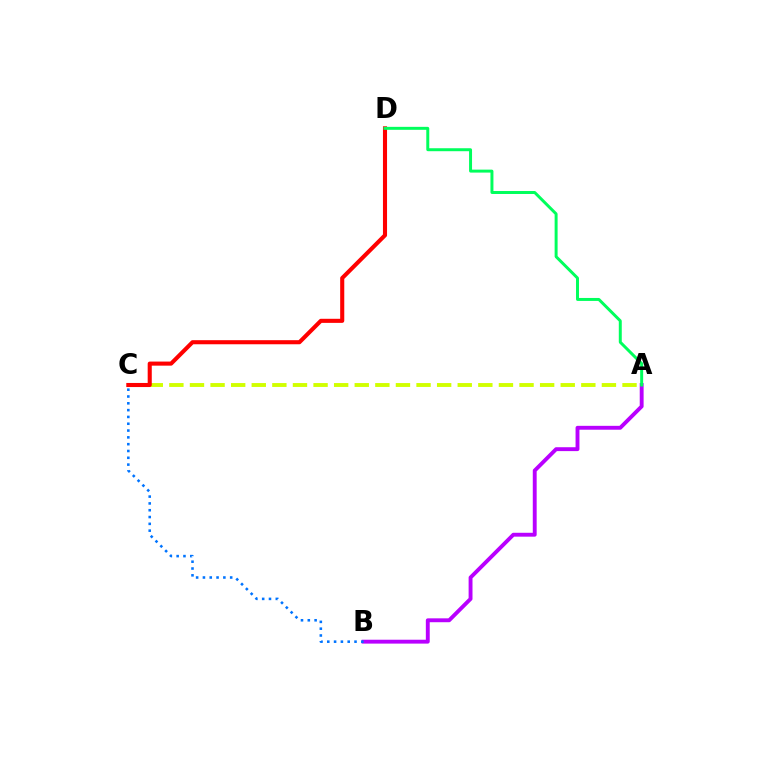{('A', 'C'): [{'color': '#d1ff00', 'line_style': 'dashed', 'thickness': 2.8}], ('C', 'D'): [{'color': '#ff0000', 'line_style': 'solid', 'thickness': 2.94}], ('A', 'B'): [{'color': '#b900ff', 'line_style': 'solid', 'thickness': 2.8}], ('B', 'C'): [{'color': '#0074ff', 'line_style': 'dotted', 'thickness': 1.85}], ('A', 'D'): [{'color': '#00ff5c', 'line_style': 'solid', 'thickness': 2.14}]}